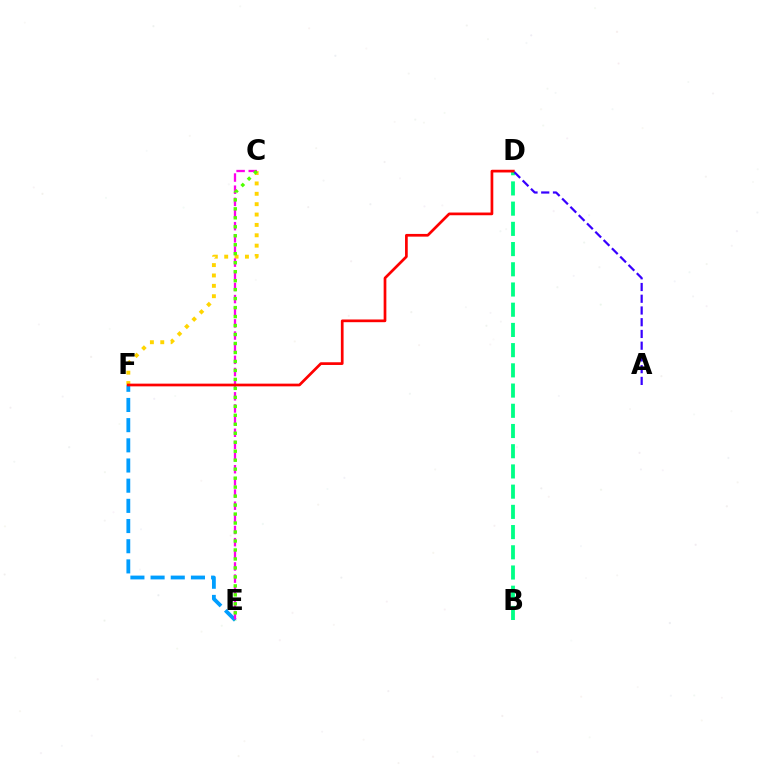{('B', 'D'): [{'color': '#00ff86', 'line_style': 'dashed', 'thickness': 2.75}], ('C', 'F'): [{'color': '#ffd500', 'line_style': 'dotted', 'thickness': 2.82}], ('E', 'F'): [{'color': '#009eff', 'line_style': 'dashed', 'thickness': 2.74}], ('C', 'E'): [{'color': '#ff00ed', 'line_style': 'dashed', 'thickness': 1.65}, {'color': '#4fff00', 'line_style': 'dotted', 'thickness': 2.44}], ('D', 'F'): [{'color': '#ff0000', 'line_style': 'solid', 'thickness': 1.95}], ('A', 'D'): [{'color': '#3700ff', 'line_style': 'dashed', 'thickness': 1.59}]}